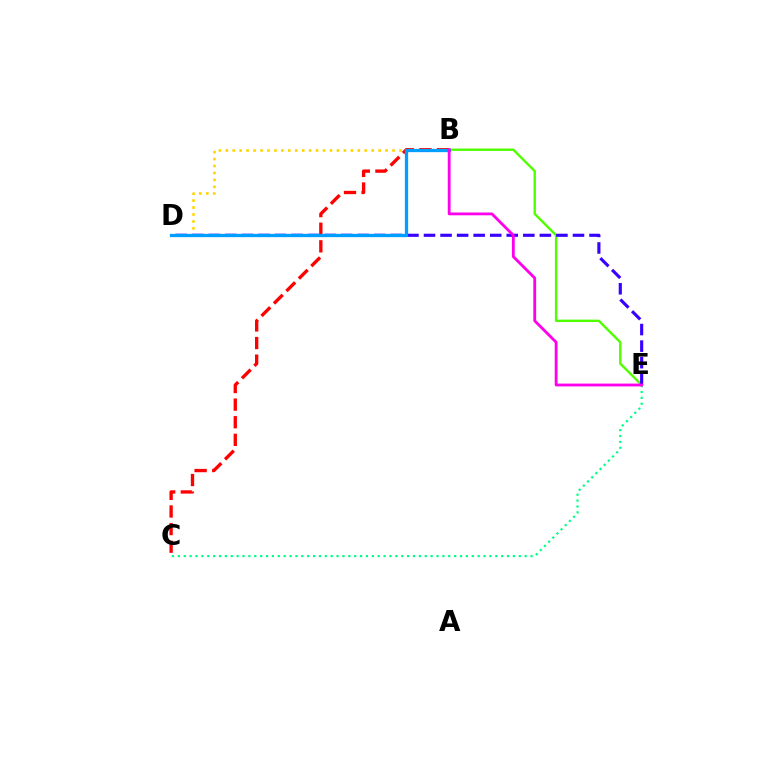{('B', 'E'): [{'color': '#4fff00', 'line_style': 'solid', 'thickness': 1.72}, {'color': '#ff00ed', 'line_style': 'solid', 'thickness': 2.03}], ('B', 'D'): [{'color': '#ffd500', 'line_style': 'dotted', 'thickness': 1.89}, {'color': '#009eff', 'line_style': 'solid', 'thickness': 2.36}], ('D', 'E'): [{'color': '#3700ff', 'line_style': 'dashed', 'thickness': 2.25}], ('B', 'C'): [{'color': '#ff0000', 'line_style': 'dashed', 'thickness': 2.39}], ('C', 'E'): [{'color': '#00ff86', 'line_style': 'dotted', 'thickness': 1.6}]}